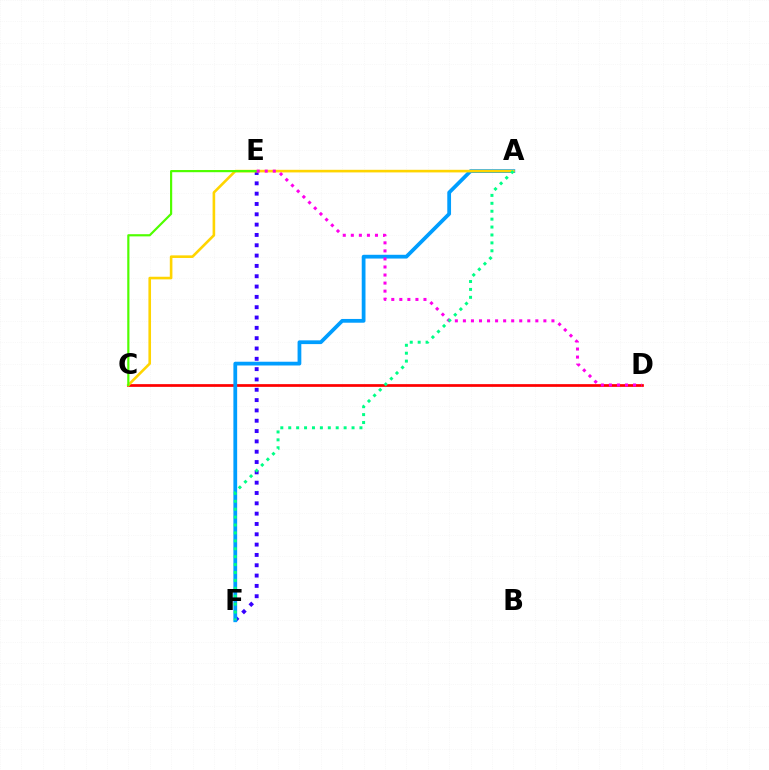{('E', 'F'): [{'color': '#3700ff', 'line_style': 'dotted', 'thickness': 2.8}], ('C', 'D'): [{'color': '#ff0000', 'line_style': 'solid', 'thickness': 1.96}], ('A', 'F'): [{'color': '#009eff', 'line_style': 'solid', 'thickness': 2.71}, {'color': '#00ff86', 'line_style': 'dotted', 'thickness': 2.15}], ('A', 'C'): [{'color': '#ffd500', 'line_style': 'solid', 'thickness': 1.88}], ('C', 'E'): [{'color': '#4fff00', 'line_style': 'solid', 'thickness': 1.57}], ('D', 'E'): [{'color': '#ff00ed', 'line_style': 'dotted', 'thickness': 2.19}]}